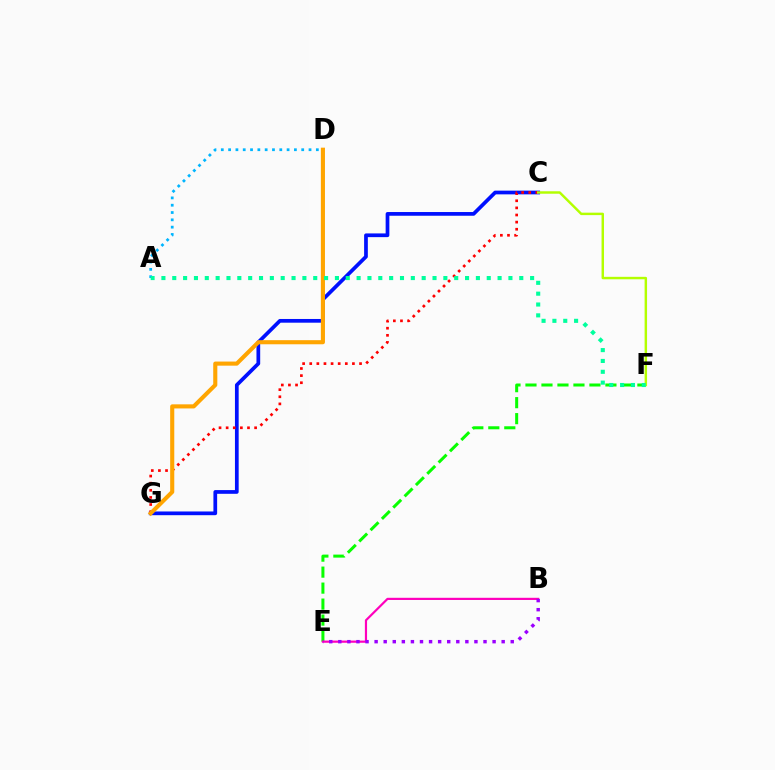{('E', 'F'): [{'color': '#08ff00', 'line_style': 'dashed', 'thickness': 2.17}], ('C', 'G'): [{'color': '#0010ff', 'line_style': 'solid', 'thickness': 2.68}, {'color': '#ff0000', 'line_style': 'dotted', 'thickness': 1.93}], ('A', 'D'): [{'color': '#00b5ff', 'line_style': 'dotted', 'thickness': 1.99}], ('C', 'F'): [{'color': '#b3ff00', 'line_style': 'solid', 'thickness': 1.76}], ('B', 'E'): [{'color': '#ff00bd', 'line_style': 'solid', 'thickness': 1.57}, {'color': '#9b00ff', 'line_style': 'dotted', 'thickness': 2.47}], ('D', 'G'): [{'color': '#ffa500', 'line_style': 'solid', 'thickness': 2.96}], ('A', 'F'): [{'color': '#00ff9d', 'line_style': 'dotted', 'thickness': 2.95}]}